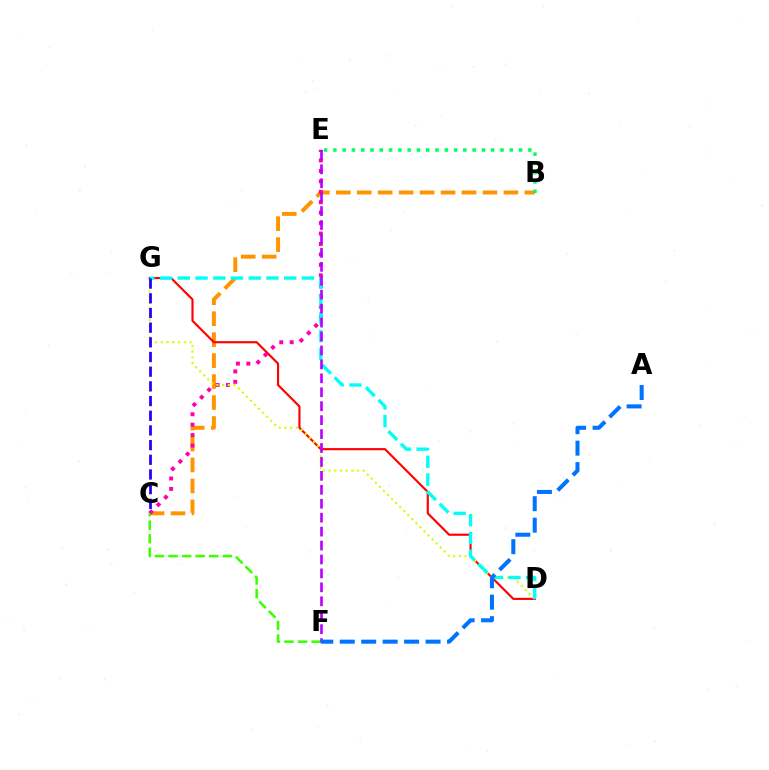{('B', 'C'): [{'color': '#ff9400', 'line_style': 'dashed', 'thickness': 2.85}], ('D', 'G'): [{'color': '#ff0000', 'line_style': 'solid', 'thickness': 1.54}, {'color': '#d1ff00', 'line_style': 'dotted', 'thickness': 1.55}, {'color': '#00fff6', 'line_style': 'dashed', 'thickness': 2.41}], ('C', 'E'): [{'color': '#ff00ac', 'line_style': 'dotted', 'thickness': 2.84}], ('B', 'E'): [{'color': '#00ff5c', 'line_style': 'dotted', 'thickness': 2.52}], ('C', 'F'): [{'color': '#3dff00', 'line_style': 'dashed', 'thickness': 1.84}], ('E', 'F'): [{'color': '#b900ff', 'line_style': 'dashed', 'thickness': 1.89}], ('A', 'F'): [{'color': '#0074ff', 'line_style': 'dashed', 'thickness': 2.91}], ('C', 'G'): [{'color': '#2500ff', 'line_style': 'dashed', 'thickness': 1.99}]}